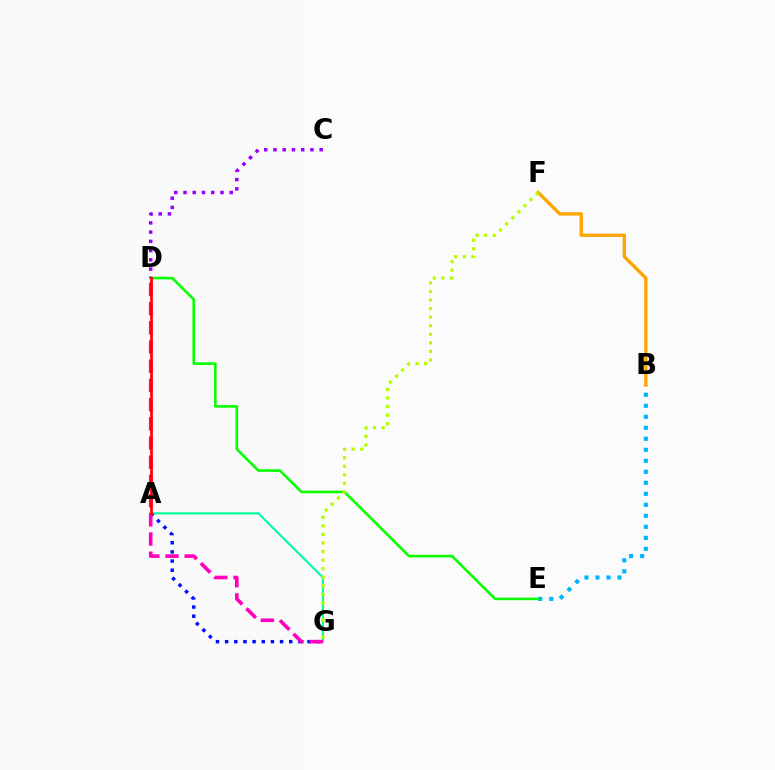{('B', 'E'): [{'color': '#00b5ff', 'line_style': 'dotted', 'thickness': 2.99}], ('A', 'G'): [{'color': '#00ff9d', 'line_style': 'solid', 'thickness': 1.53}, {'color': '#0010ff', 'line_style': 'dotted', 'thickness': 2.49}], ('B', 'F'): [{'color': '#ffa500', 'line_style': 'solid', 'thickness': 2.41}], ('D', 'E'): [{'color': '#08ff00', 'line_style': 'solid', 'thickness': 1.87}], ('C', 'D'): [{'color': '#9b00ff', 'line_style': 'dotted', 'thickness': 2.51}], ('D', 'G'): [{'color': '#ff00bd', 'line_style': 'dashed', 'thickness': 2.61}], ('A', 'D'): [{'color': '#ff0000', 'line_style': 'solid', 'thickness': 1.94}], ('F', 'G'): [{'color': '#b3ff00', 'line_style': 'dotted', 'thickness': 2.33}]}